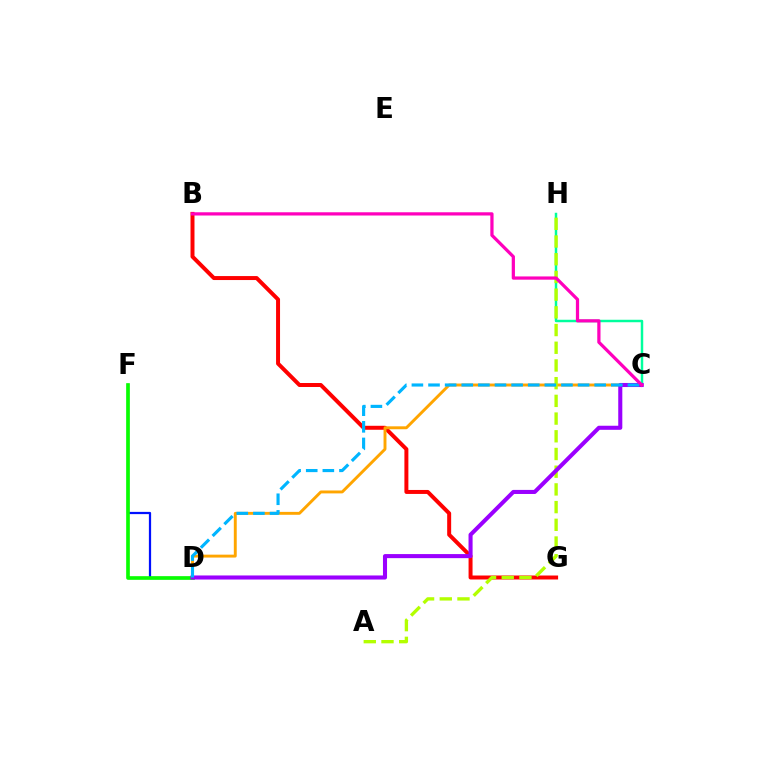{('C', 'H'): [{'color': '#00ff9d', 'line_style': 'solid', 'thickness': 1.78}], ('B', 'G'): [{'color': '#ff0000', 'line_style': 'solid', 'thickness': 2.86}], ('D', 'F'): [{'color': '#0010ff', 'line_style': 'solid', 'thickness': 1.61}, {'color': '#08ff00', 'line_style': 'solid', 'thickness': 2.63}], ('C', 'D'): [{'color': '#ffa500', 'line_style': 'solid', 'thickness': 2.1}, {'color': '#9b00ff', 'line_style': 'solid', 'thickness': 2.93}, {'color': '#00b5ff', 'line_style': 'dashed', 'thickness': 2.26}], ('A', 'H'): [{'color': '#b3ff00', 'line_style': 'dashed', 'thickness': 2.41}], ('B', 'C'): [{'color': '#ff00bd', 'line_style': 'solid', 'thickness': 2.33}]}